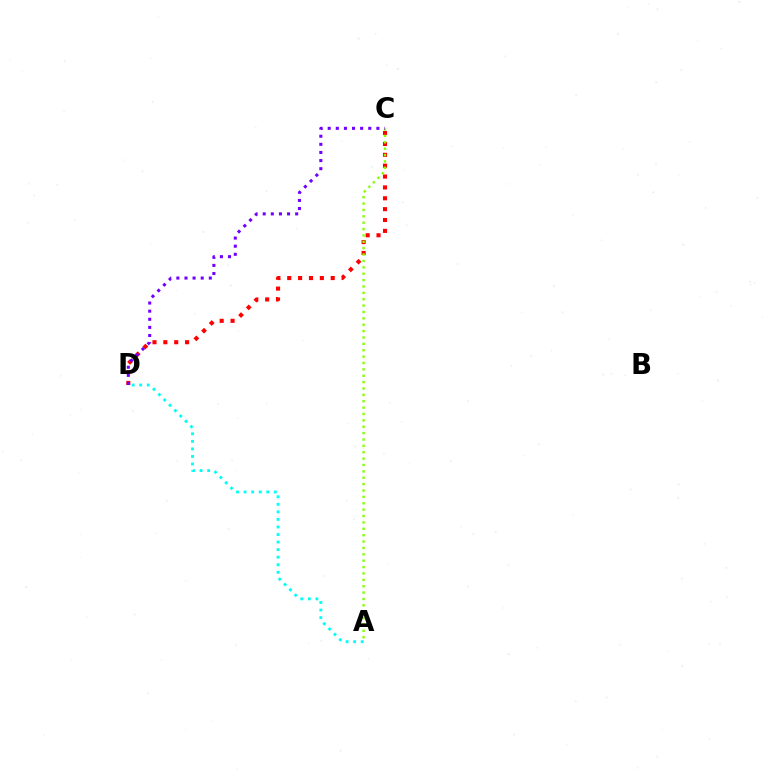{('C', 'D'): [{'color': '#ff0000', 'line_style': 'dotted', 'thickness': 2.95}, {'color': '#7200ff', 'line_style': 'dotted', 'thickness': 2.21}], ('A', 'C'): [{'color': '#84ff00', 'line_style': 'dotted', 'thickness': 1.73}], ('A', 'D'): [{'color': '#00fff6', 'line_style': 'dotted', 'thickness': 2.05}]}